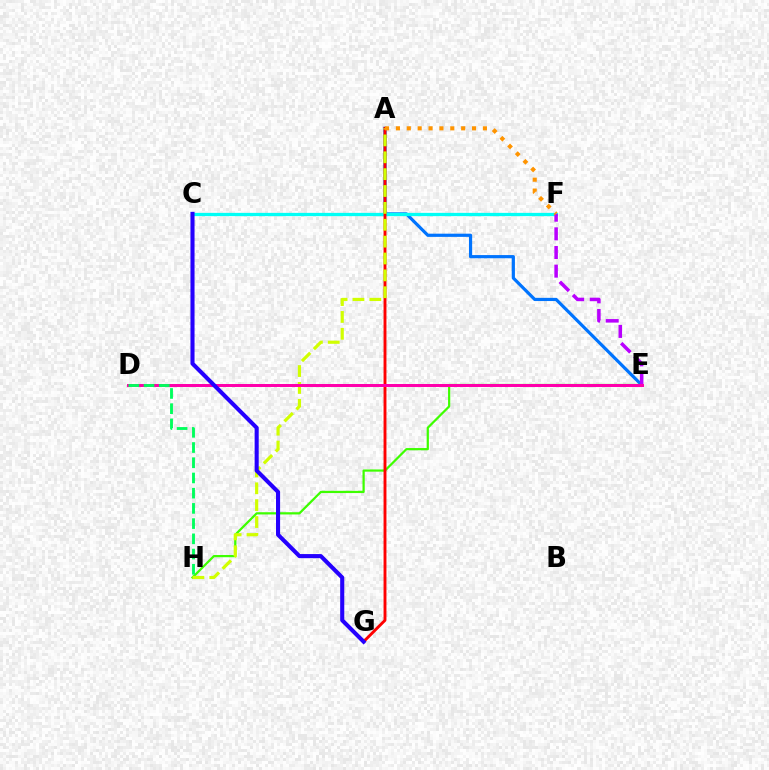{('A', 'E'): [{'color': '#0074ff', 'line_style': 'solid', 'thickness': 2.29}], ('C', 'F'): [{'color': '#00fff6', 'line_style': 'solid', 'thickness': 2.36}], ('E', 'H'): [{'color': '#3dff00', 'line_style': 'solid', 'thickness': 1.6}], ('A', 'G'): [{'color': '#ff0000', 'line_style': 'solid', 'thickness': 2.08}], ('A', 'H'): [{'color': '#d1ff00', 'line_style': 'dashed', 'thickness': 2.29}], ('E', 'F'): [{'color': '#b900ff', 'line_style': 'dashed', 'thickness': 2.53}], ('D', 'E'): [{'color': '#ff00ac', 'line_style': 'solid', 'thickness': 2.16}], ('D', 'H'): [{'color': '#00ff5c', 'line_style': 'dashed', 'thickness': 2.07}], ('A', 'F'): [{'color': '#ff9400', 'line_style': 'dotted', 'thickness': 2.95}], ('C', 'G'): [{'color': '#2500ff', 'line_style': 'solid', 'thickness': 2.94}]}